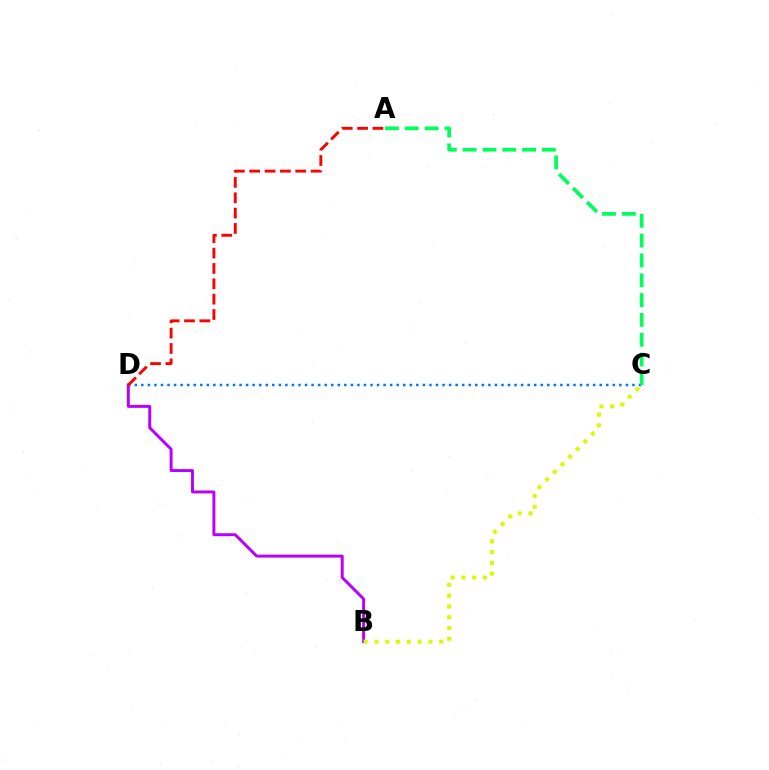{('C', 'D'): [{'color': '#0074ff', 'line_style': 'dotted', 'thickness': 1.78}], ('B', 'D'): [{'color': '#b900ff', 'line_style': 'solid', 'thickness': 2.12}], ('A', 'D'): [{'color': '#ff0000', 'line_style': 'dashed', 'thickness': 2.09}], ('A', 'C'): [{'color': '#00ff5c', 'line_style': 'dashed', 'thickness': 2.69}], ('B', 'C'): [{'color': '#d1ff00', 'line_style': 'dotted', 'thickness': 2.93}]}